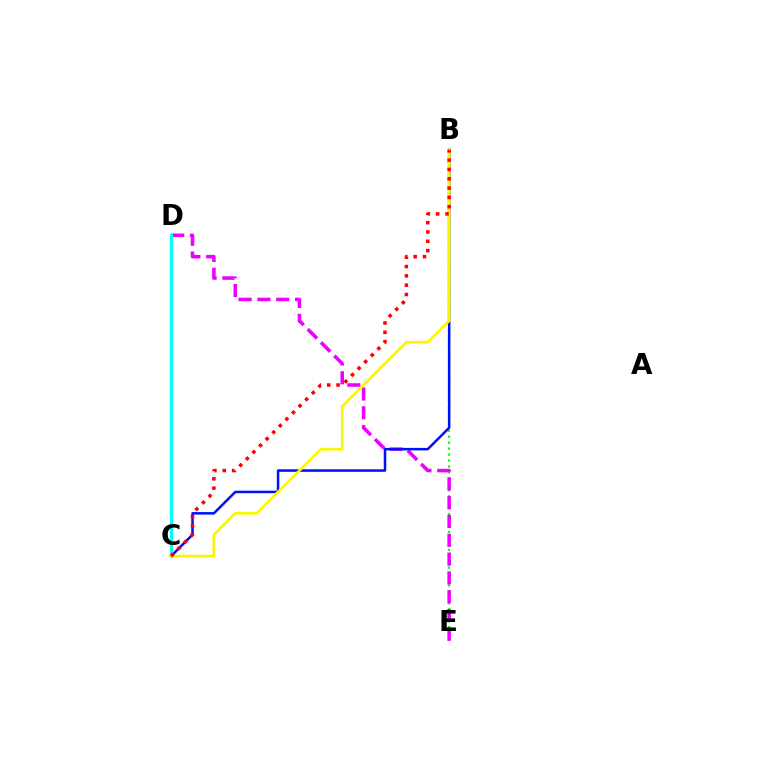{('B', 'E'): [{'color': '#08ff00', 'line_style': 'dotted', 'thickness': 1.62}], ('D', 'E'): [{'color': '#ee00ff', 'line_style': 'dashed', 'thickness': 2.55}], ('B', 'C'): [{'color': '#0010ff', 'line_style': 'solid', 'thickness': 1.82}, {'color': '#fcf500', 'line_style': 'solid', 'thickness': 1.89}, {'color': '#ff0000', 'line_style': 'dotted', 'thickness': 2.53}], ('C', 'D'): [{'color': '#00fff6', 'line_style': 'solid', 'thickness': 2.25}]}